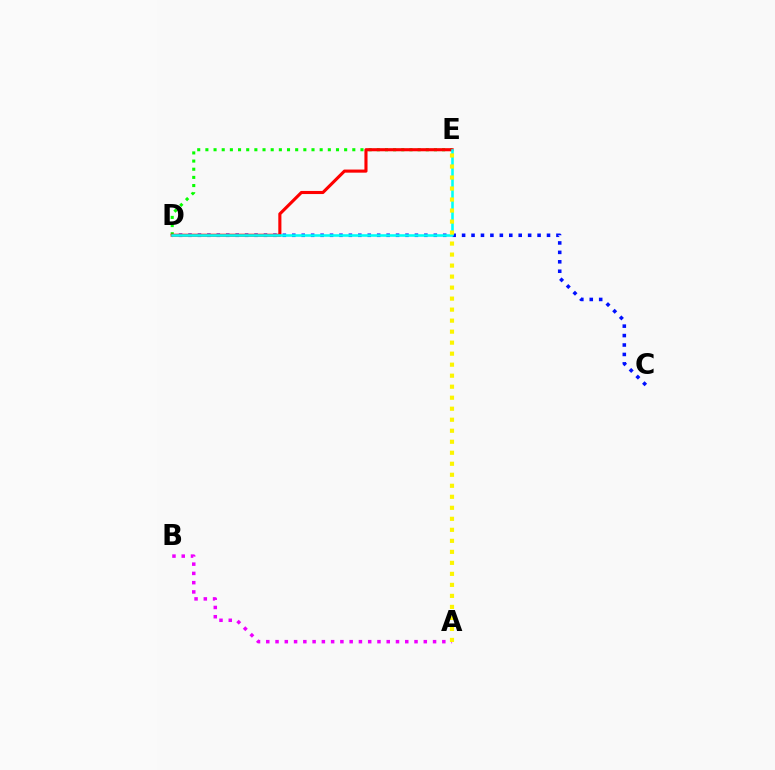{('C', 'D'): [{'color': '#0010ff', 'line_style': 'dotted', 'thickness': 2.56}], ('A', 'B'): [{'color': '#ee00ff', 'line_style': 'dotted', 'thickness': 2.52}], ('D', 'E'): [{'color': '#08ff00', 'line_style': 'dotted', 'thickness': 2.22}, {'color': '#ff0000', 'line_style': 'solid', 'thickness': 2.23}, {'color': '#00fff6', 'line_style': 'solid', 'thickness': 1.85}], ('A', 'E'): [{'color': '#fcf500', 'line_style': 'dotted', 'thickness': 2.99}]}